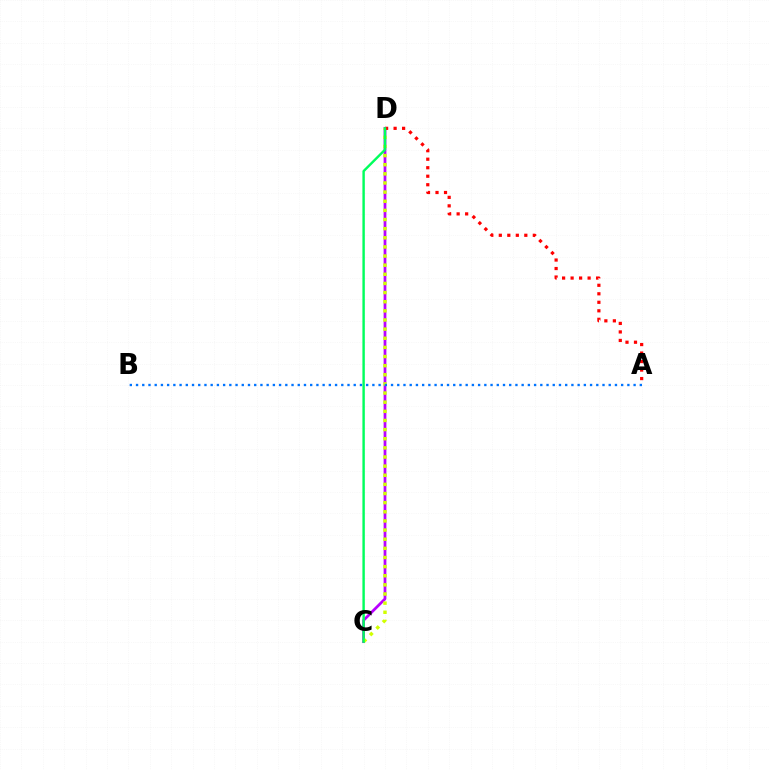{('C', 'D'): [{'color': '#b900ff', 'line_style': 'solid', 'thickness': 1.98}, {'color': '#d1ff00', 'line_style': 'dotted', 'thickness': 2.48}, {'color': '#00ff5c', 'line_style': 'solid', 'thickness': 1.74}], ('A', 'B'): [{'color': '#0074ff', 'line_style': 'dotted', 'thickness': 1.69}], ('A', 'D'): [{'color': '#ff0000', 'line_style': 'dotted', 'thickness': 2.31}]}